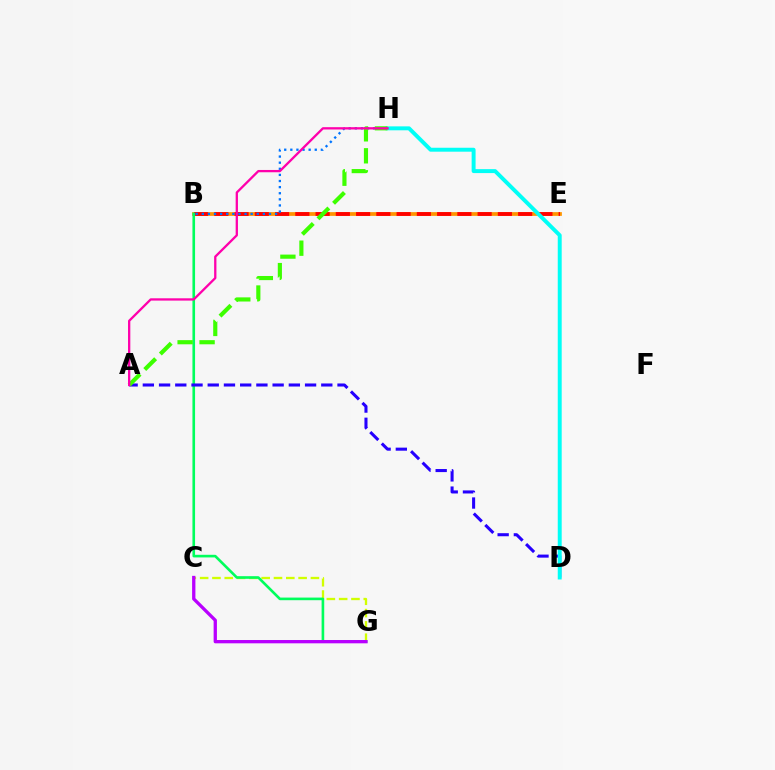{('B', 'E'): [{'color': '#ff9400', 'line_style': 'solid', 'thickness': 2.69}, {'color': '#ff0000', 'line_style': 'dashed', 'thickness': 2.75}], ('C', 'G'): [{'color': '#d1ff00', 'line_style': 'dashed', 'thickness': 1.67}, {'color': '#b900ff', 'line_style': 'solid', 'thickness': 2.37}], ('B', 'G'): [{'color': '#00ff5c', 'line_style': 'solid', 'thickness': 1.89}], ('A', 'D'): [{'color': '#2500ff', 'line_style': 'dashed', 'thickness': 2.2}], ('B', 'H'): [{'color': '#0074ff', 'line_style': 'dotted', 'thickness': 1.66}], ('D', 'H'): [{'color': '#00fff6', 'line_style': 'solid', 'thickness': 2.84}], ('A', 'H'): [{'color': '#3dff00', 'line_style': 'dashed', 'thickness': 2.98}, {'color': '#ff00ac', 'line_style': 'solid', 'thickness': 1.65}]}